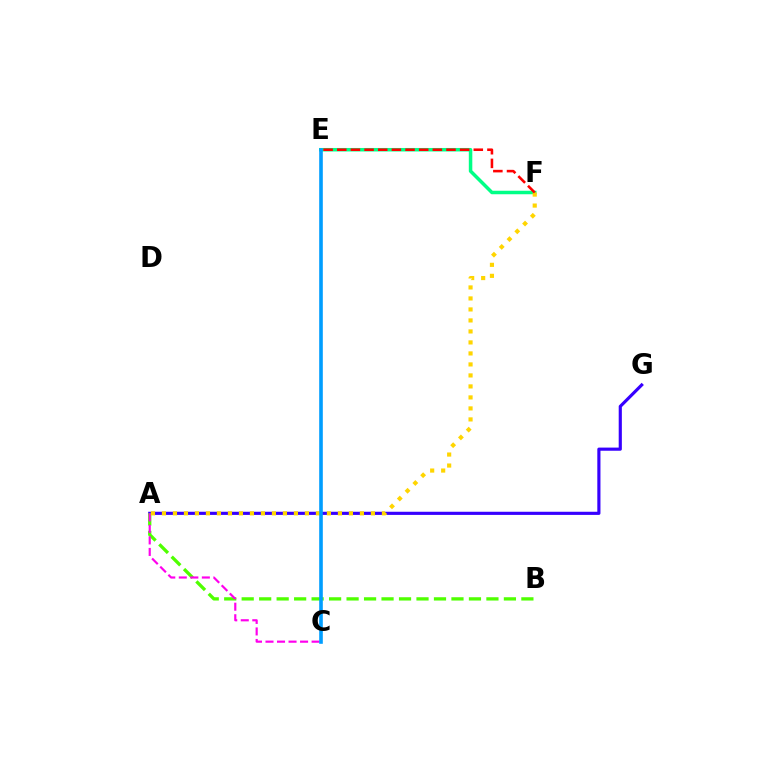{('E', 'F'): [{'color': '#00ff86', 'line_style': 'solid', 'thickness': 2.52}, {'color': '#ff0000', 'line_style': 'dashed', 'thickness': 1.85}], ('A', 'G'): [{'color': '#3700ff', 'line_style': 'solid', 'thickness': 2.27}], ('A', 'B'): [{'color': '#4fff00', 'line_style': 'dashed', 'thickness': 2.37}], ('A', 'C'): [{'color': '#ff00ed', 'line_style': 'dashed', 'thickness': 1.57}], ('A', 'F'): [{'color': '#ffd500', 'line_style': 'dotted', 'thickness': 2.99}], ('C', 'E'): [{'color': '#009eff', 'line_style': 'solid', 'thickness': 2.61}]}